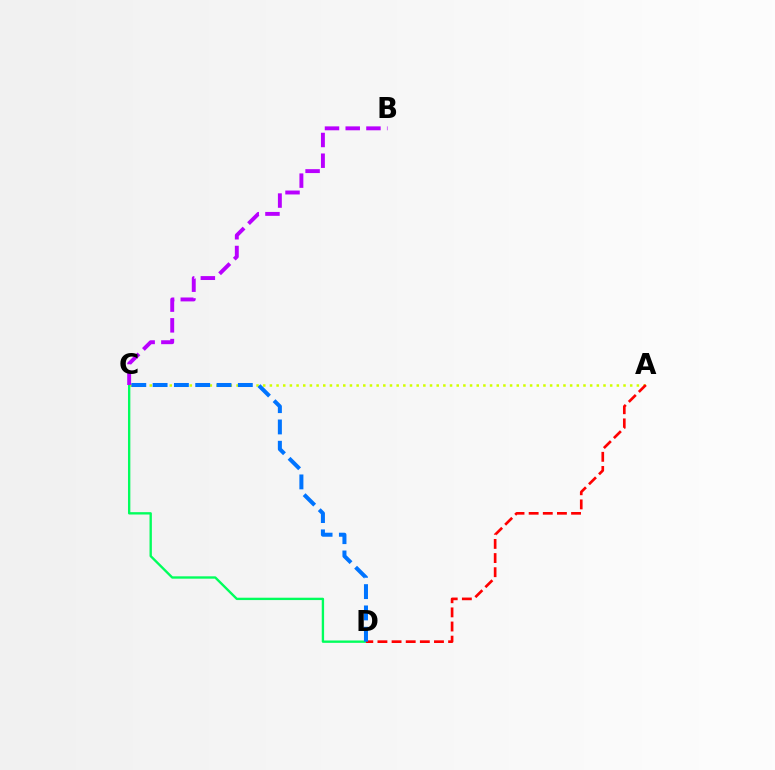{('A', 'C'): [{'color': '#d1ff00', 'line_style': 'dotted', 'thickness': 1.81}], ('C', 'D'): [{'color': '#00ff5c', 'line_style': 'solid', 'thickness': 1.7}, {'color': '#0074ff', 'line_style': 'dashed', 'thickness': 2.89}], ('A', 'D'): [{'color': '#ff0000', 'line_style': 'dashed', 'thickness': 1.92}], ('B', 'C'): [{'color': '#b900ff', 'line_style': 'dashed', 'thickness': 2.82}]}